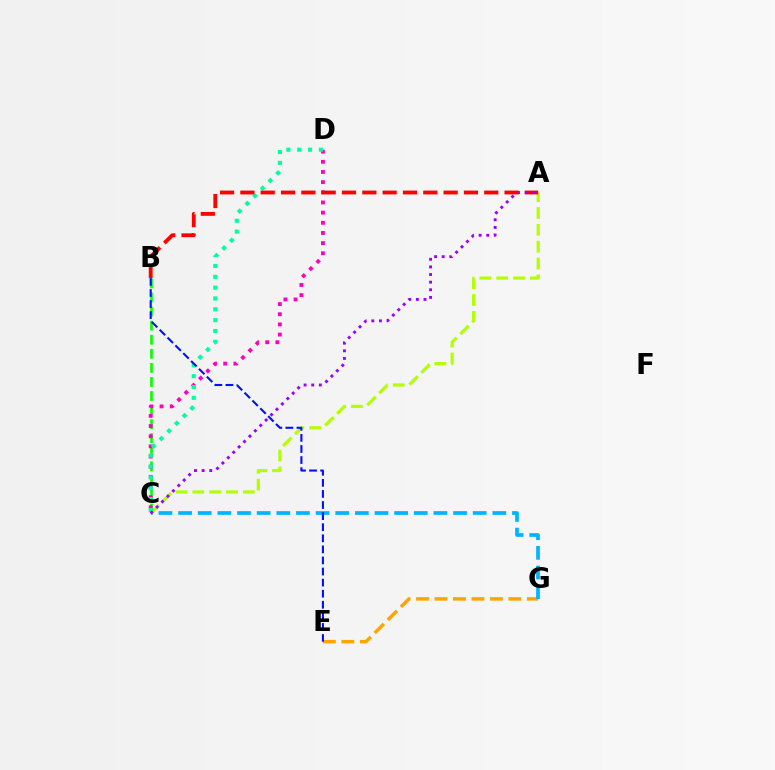{('A', 'C'): [{'color': '#b3ff00', 'line_style': 'dashed', 'thickness': 2.29}, {'color': '#9b00ff', 'line_style': 'dotted', 'thickness': 2.07}], ('E', 'G'): [{'color': '#ffa500', 'line_style': 'dashed', 'thickness': 2.51}], ('C', 'G'): [{'color': '#00b5ff', 'line_style': 'dashed', 'thickness': 2.67}], ('B', 'C'): [{'color': '#08ff00', 'line_style': 'dashed', 'thickness': 1.91}], ('C', 'D'): [{'color': '#ff00bd', 'line_style': 'dotted', 'thickness': 2.76}, {'color': '#00ff9d', 'line_style': 'dotted', 'thickness': 2.94}], ('B', 'E'): [{'color': '#0010ff', 'line_style': 'dashed', 'thickness': 1.51}], ('A', 'B'): [{'color': '#ff0000', 'line_style': 'dashed', 'thickness': 2.76}]}